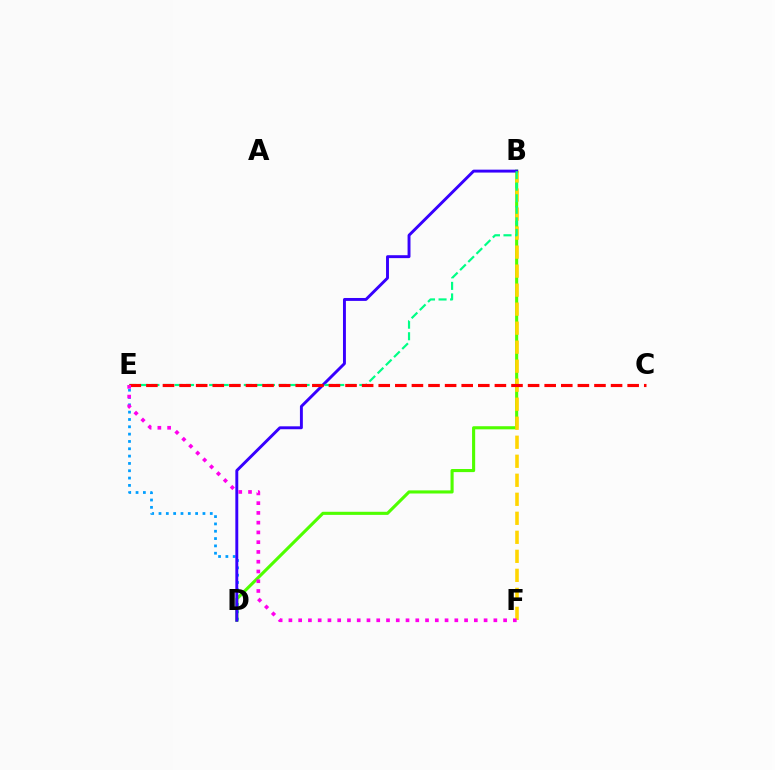{('D', 'E'): [{'color': '#009eff', 'line_style': 'dotted', 'thickness': 1.99}], ('B', 'D'): [{'color': '#4fff00', 'line_style': 'solid', 'thickness': 2.24}, {'color': '#3700ff', 'line_style': 'solid', 'thickness': 2.1}], ('B', 'F'): [{'color': '#ffd500', 'line_style': 'dashed', 'thickness': 2.58}], ('B', 'E'): [{'color': '#00ff86', 'line_style': 'dashed', 'thickness': 1.57}], ('C', 'E'): [{'color': '#ff0000', 'line_style': 'dashed', 'thickness': 2.25}], ('E', 'F'): [{'color': '#ff00ed', 'line_style': 'dotted', 'thickness': 2.65}]}